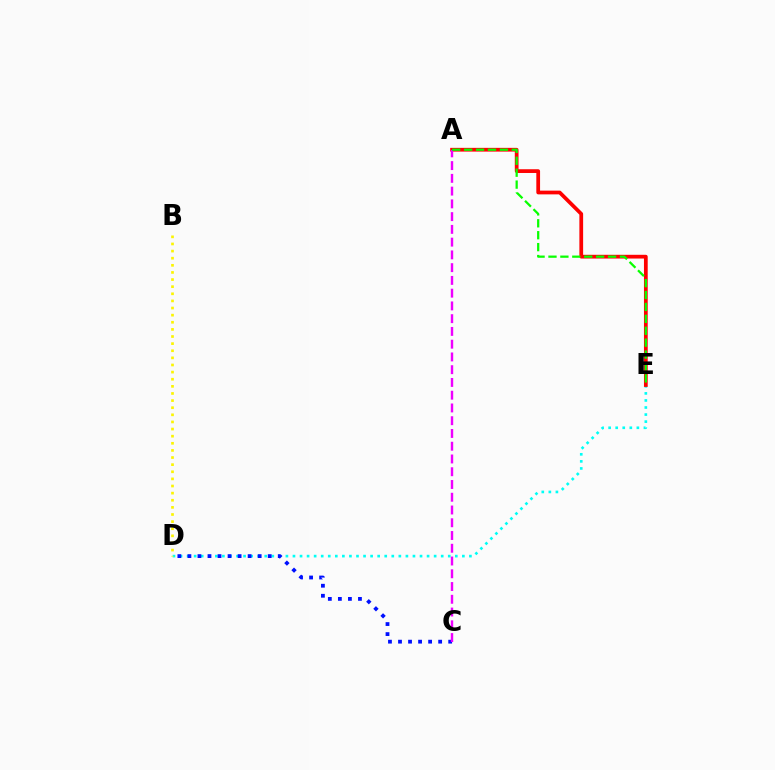{('D', 'E'): [{'color': '#00fff6', 'line_style': 'dotted', 'thickness': 1.92}], ('A', 'E'): [{'color': '#ff0000', 'line_style': 'solid', 'thickness': 2.69}, {'color': '#08ff00', 'line_style': 'dashed', 'thickness': 1.62}], ('C', 'D'): [{'color': '#0010ff', 'line_style': 'dotted', 'thickness': 2.73}], ('B', 'D'): [{'color': '#fcf500', 'line_style': 'dotted', 'thickness': 1.93}], ('A', 'C'): [{'color': '#ee00ff', 'line_style': 'dashed', 'thickness': 1.73}]}